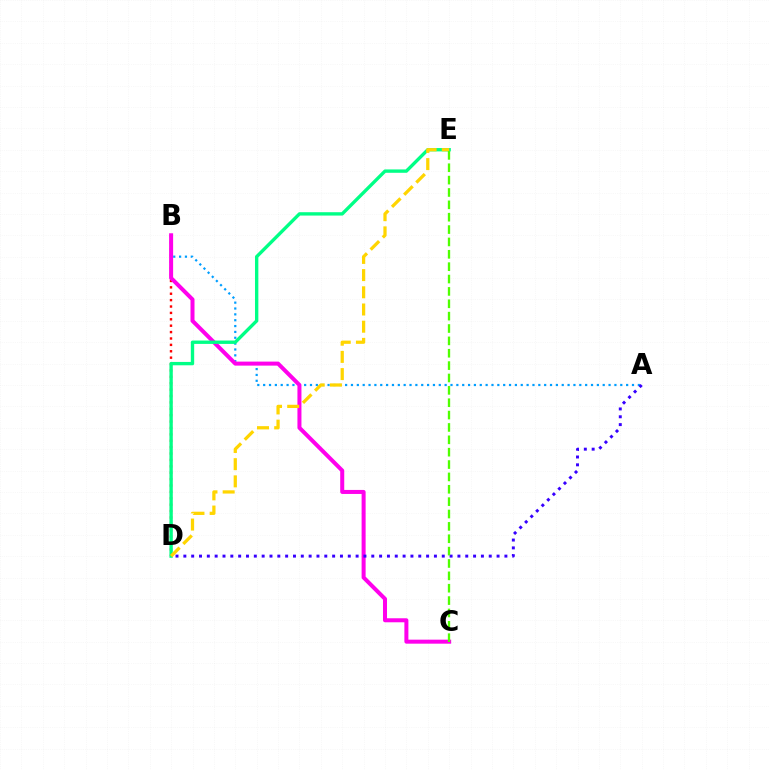{('B', 'D'): [{'color': '#ff0000', 'line_style': 'dotted', 'thickness': 1.74}], ('A', 'B'): [{'color': '#009eff', 'line_style': 'dotted', 'thickness': 1.59}], ('B', 'C'): [{'color': '#ff00ed', 'line_style': 'solid', 'thickness': 2.89}], ('D', 'E'): [{'color': '#00ff86', 'line_style': 'solid', 'thickness': 2.42}, {'color': '#ffd500', 'line_style': 'dashed', 'thickness': 2.34}], ('A', 'D'): [{'color': '#3700ff', 'line_style': 'dotted', 'thickness': 2.13}], ('C', 'E'): [{'color': '#4fff00', 'line_style': 'dashed', 'thickness': 1.68}]}